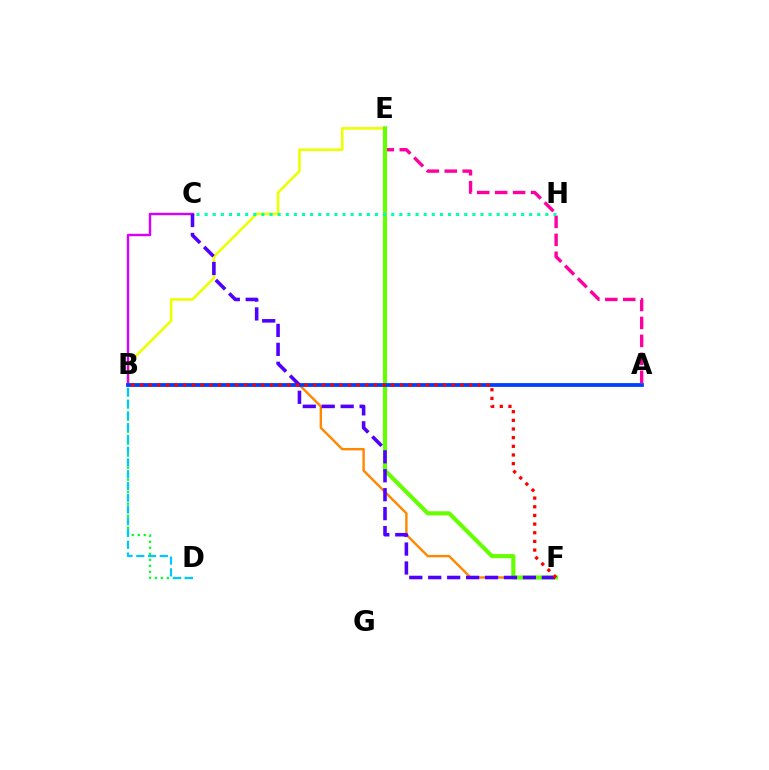{('B', 'F'): [{'color': '#ff8800', 'line_style': 'solid', 'thickness': 1.73}, {'color': '#ff0000', 'line_style': 'dotted', 'thickness': 2.35}], ('B', 'D'): [{'color': '#00ff27', 'line_style': 'dotted', 'thickness': 1.63}, {'color': '#00c7ff', 'line_style': 'dashed', 'thickness': 1.6}], ('B', 'E'): [{'color': '#eeff00', 'line_style': 'solid', 'thickness': 1.88}], ('A', 'E'): [{'color': '#ff00a0', 'line_style': 'dashed', 'thickness': 2.44}], ('B', 'C'): [{'color': '#d600ff', 'line_style': 'solid', 'thickness': 1.73}], ('E', 'F'): [{'color': '#66ff00', 'line_style': 'solid', 'thickness': 2.97}], ('C', 'H'): [{'color': '#00ffaf', 'line_style': 'dotted', 'thickness': 2.2}], ('A', 'B'): [{'color': '#003fff', 'line_style': 'solid', 'thickness': 2.72}], ('C', 'F'): [{'color': '#4f00ff', 'line_style': 'dashed', 'thickness': 2.57}]}